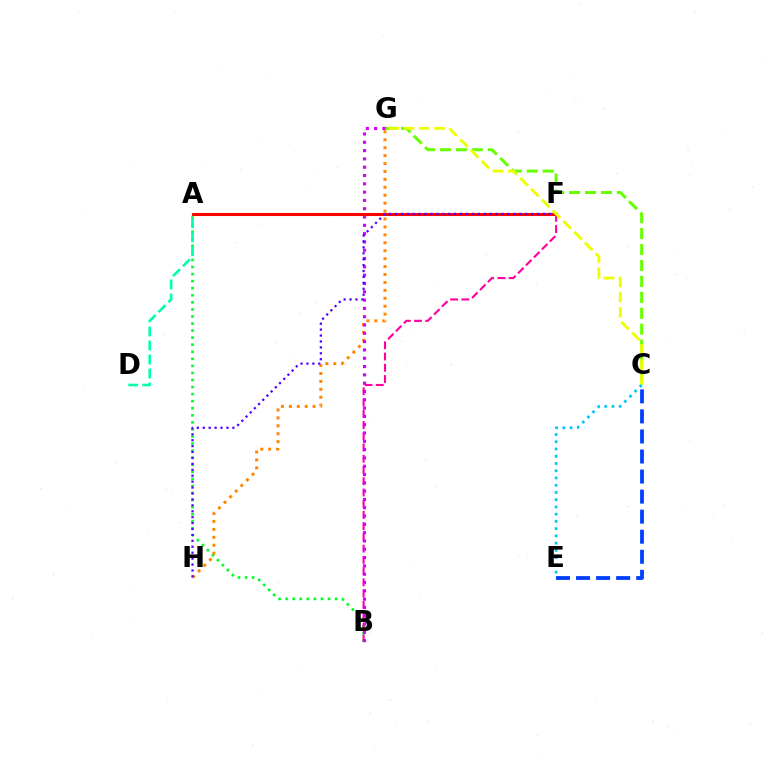{('A', 'B'): [{'color': '#00ff27', 'line_style': 'dotted', 'thickness': 1.92}], ('C', 'G'): [{'color': '#66ff00', 'line_style': 'dashed', 'thickness': 2.17}, {'color': '#eeff00', 'line_style': 'dashed', 'thickness': 2.07}], ('G', 'H'): [{'color': '#ff8800', 'line_style': 'dotted', 'thickness': 2.15}], ('B', 'F'): [{'color': '#ff00a0', 'line_style': 'dashed', 'thickness': 1.53}], ('B', 'G'): [{'color': '#d600ff', 'line_style': 'dotted', 'thickness': 2.26}], ('A', 'F'): [{'color': '#ff0000', 'line_style': 'solid', 'thickness': 2.2}], ('C', 'E'): [{'color': '#003fff', 'line_style': 'dashed', 'thickness': 2.72}, {'color': '#00c7ff', 'line_style': 'dotted', 'thickness': 1.97}], ('A', 'D'): [{'color': '#00ffaf', 'line_style': 'dashed', 'thickness': 1.9}], ('F', 'H'): [{'color': '#4f00ff', 'line_style': 'dotted', 'thickness': 1.61}]}